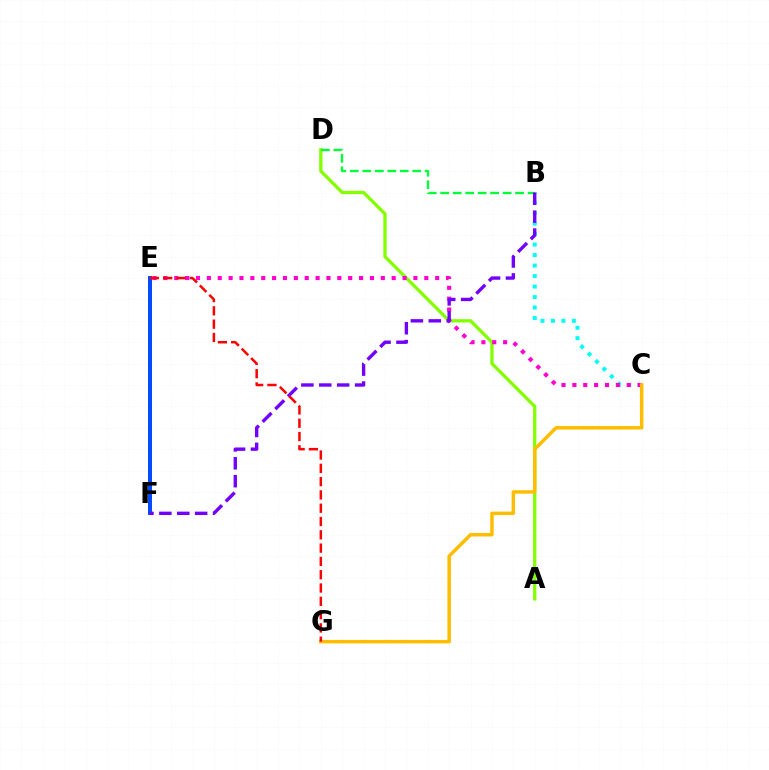{('A', 'D'): [{'color': '#84ff00', 'line_style': 'solid', 'thickness': 2.38}], ('B', 'C'): [{'color': '#00fff6', 'line_style': 'dotted', 'thickness': 2.85}], ('B', 'D'): [{'color': '#00ff39', 'line_style': 'dashed', 'thickness': 1.7}], ('E', 'F'): [{'color': '#004bff', 'line_style': 'solid', 'thickness': 2.86}], ('C', 'E'): [{'color': '#ff00cf', 'line_style': 'dotted', 'thickness': 2.95}], ('C', 'G'): [{'color': '#ffbd00', 'line_style': 'solid', 'thickness': 2.51}], ('B', 'F'): [{'color': '#7200ff', 'line_style': 'dashed', 'thickness': 2.43}], ('E', 'G'): [{'color': '#ff0000', 'line_style': 'dashed', 'thickness': 1.81}]}